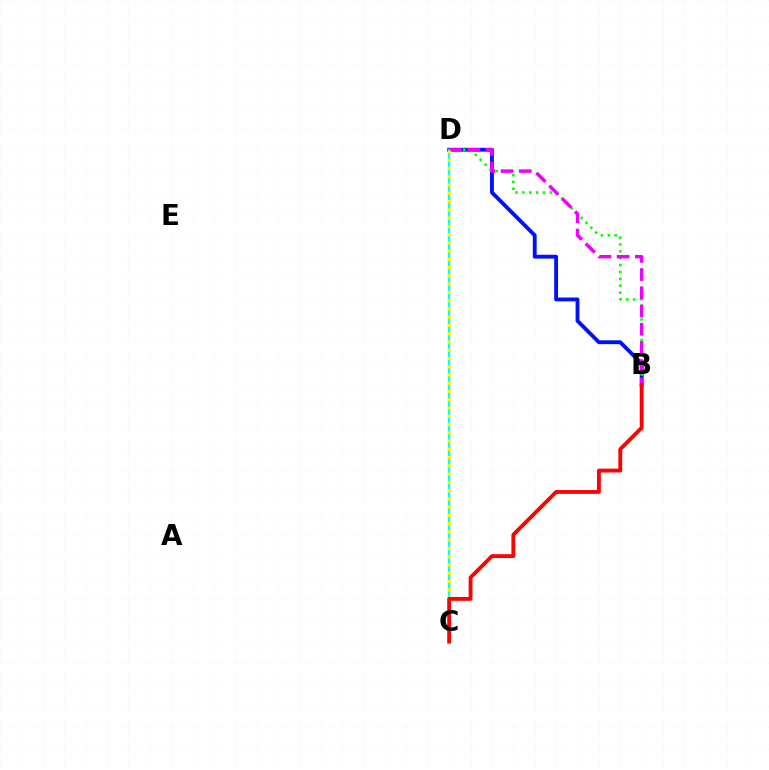{('B', 'D'): [{'color': '#0010ff', 'line_style': 'solid', 'thickness': 2.77}, {'color': '#08ff00', 'line_style': 'dotted', 'thickness': 1.87}, {'color': '#ee00ff', 'line_style': 'dashed', 'thickness': 2.48}], ('C', 'D'): [{'color': '#00fff6', 'line_style': 'solid', 'thickness': 1.72}, {'color': '#fcf500', 'line_style': 'dotted', 'thickness': 2.24}], ('B', 'C'): [{'color': '#ff0000', 'line_style': 'solid', 'thickness': 2.77}]}